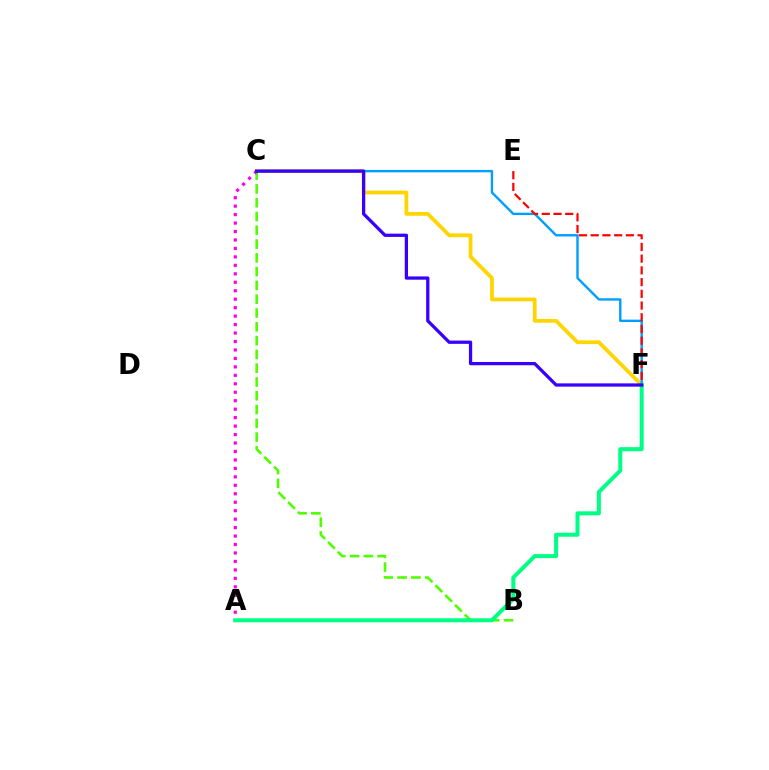{('B', 'C'): [{'color': '#4fff00', 'line_style': 'dashed', 'thickness': 1.87}], ('C', 'F'): [{'color': '#ffd500', 'line_style': 'solid', 'thickness': 2.72}, {'color': '#009eff', 'line_style': 'solid', 'thickness': 1.72}, {'color': '#3700ff', 'line_style': 'solid', 'thickness': 2.35}], ('A', 'C'): [{'color': '#ff00ed', 'line_style': 'dotted', 'thickness': 2.3}], ('E', 'F'): [{'color': '#ff0000', 'line_style': 'dashed', 'thickness': 1.59}], ('A', 'F'): [{'color': '#00ff86', 'line_style': 'solid', 'thickness': 2.89}]}